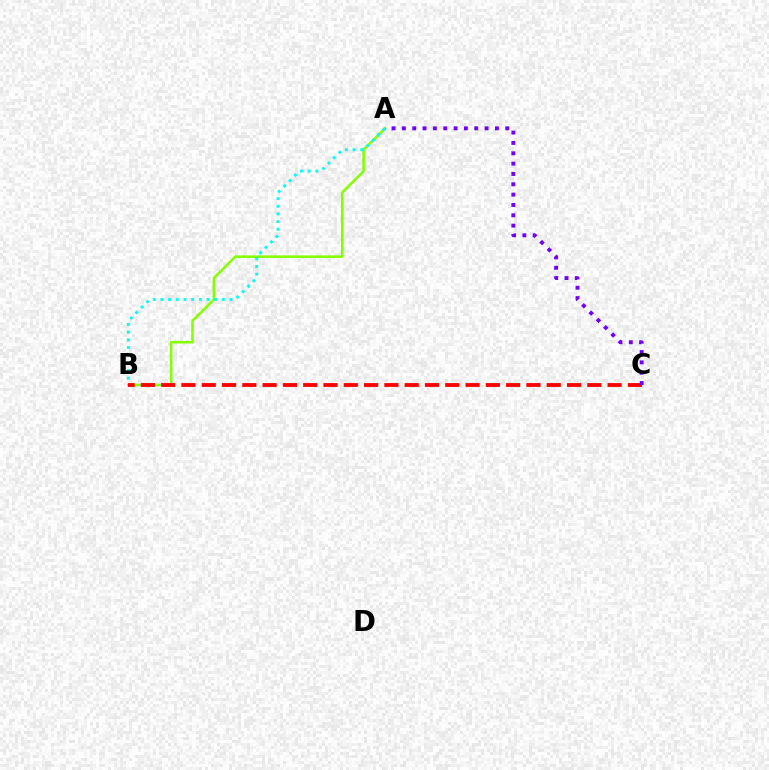{('A', 'B'): [{'color': '#84ff00', 'line_style': 'solid', 'thickness': 1.82}, {'color': '#00fff6', 'line_style': 'dotted', 'thickness': 2.09}], ('B', 'C'): [{'color': '#ff0000', 'line_style': 'dashed', 'thickness': 2.76}], ('A', 'C'): [{'color': '#7200ff', 'line_style': 'dotted', 'thickness': 2.81}]}